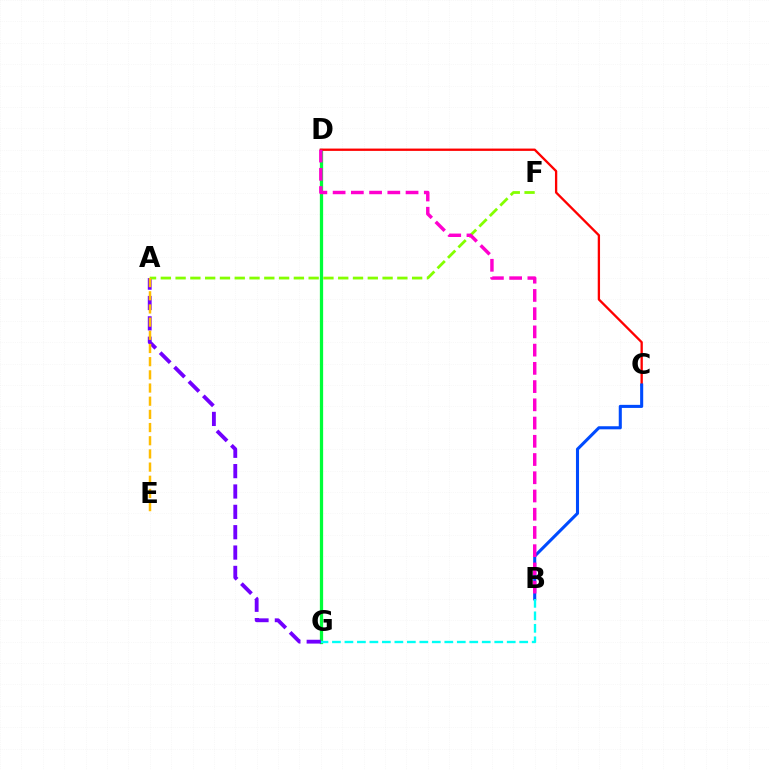{('D', 'G'): [{'color': '#00ff39', 'line_style': 'solid', 'thickness': 2.35}], ('C', 'D'): [{'color': '#ff0000', 'line_style': 'solid', 'thickness': 1.67}], ('A', 'G'): [{'color': '#7200ff', 'line_style': 'dashed', 'thickness': 2.77}], ('B', 'C'): [{'color': '#004bff', 'line_style': 'solid', 'thickness': 2.21}], ('A', 'F'): [{'color': '#84ff00', 'line_style': 'dashed', 'thickness': 2.01}], ('B', 'D'): [{'color': '#ff00cf', 'line_style': 'dashed', 'thickness': 2.48}], ('B', 'G'): [{'color': '#00fff6', 'line_style': 'dashed', 'thickness': 1.7}], ('A', 'E'): [{'color': '#ffbd00', 'line_style': 'dashed', 'thickness': 1.79}]}